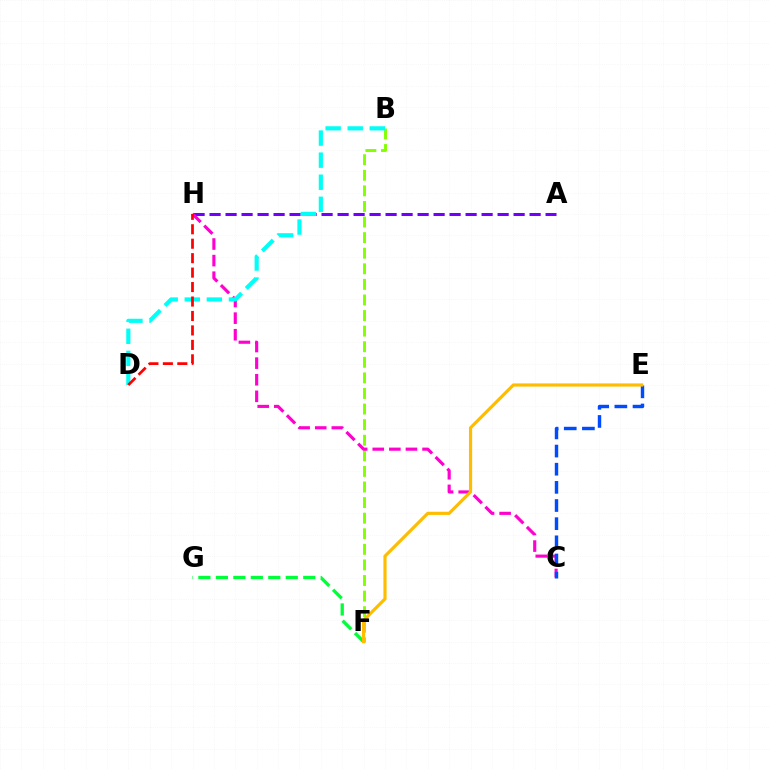{('B', 'F'): [{'color': '#84ff00', 'line_style': 'dashed', 'thickness': 2.12}], ('A', 'H'): [{'color': '#7200ff', 'line_style': 'dashed', 'thickness': 2.17}], ('C', 'H'): [{'color': '#ff00cf', 'line_style': 'dashed', 'thickness': 2.25}], ('F', 'G'): [{'color': '#00ff39', 'line_style': 'dashed', 'thickness': 2.37}], ('C', 'E'): [{'color': '#004bff', 'line_style': 'dashed', 'thickness': 2.47}], ('B', 'D'): [{'color': '#00fff6', 'line_style': 'dashed', 'thickness': 3.0}], ('D', 'H'): [{'color': '#ff0000', 'line_style': 'dashed', 'thickness': 1.96}], ('E', 'F'): [{'color': '#ffbd00', 'line_style': 'solid', 'thickness': 2.28}]}